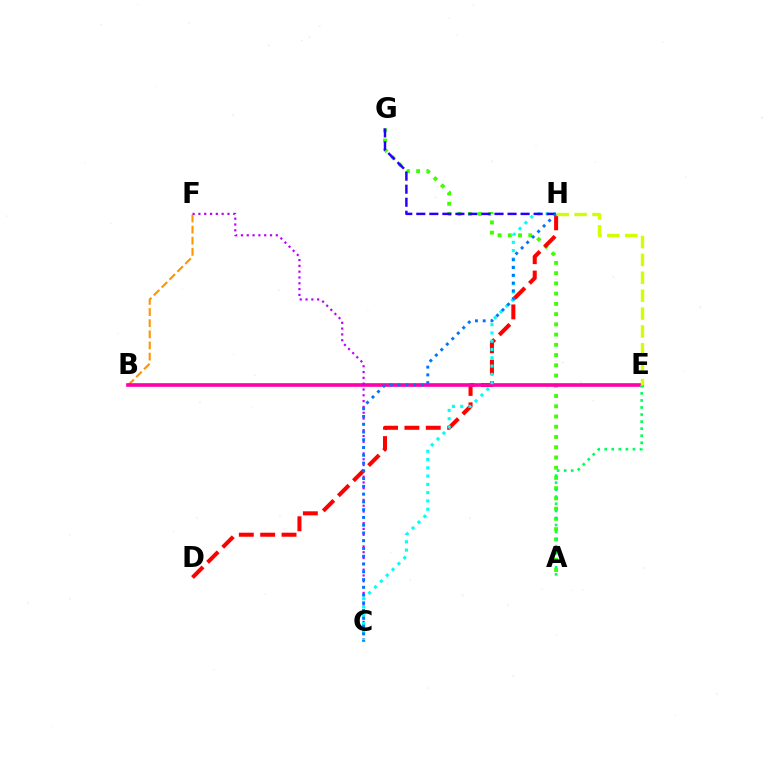{('B', 'F'): [{'color': '#ff9400', 'line_style': 'dashed', 'thickness': 1.51}], ('A', 'G'): [{'color': '#3dff00', 'line_style': 'dotted', 'thickness': 2.78}], ('D', 'H'): [{'color': '#ff0000', 'line_style': 'dashed', 'thickness': 2.9}], ('B', 'E'): [{'color': '#ff00ac', 'line_style': 'solid', 'thickness': 2.63}], ('C', 'F'): [{'color': '#b900ff', 'line_style': 'dotted', 'thickness': 1.58}], ('A', 'E'): [{'color': '#00ff5c', 'line_style': 'dotted', 'thickness': 1.92}], ('C', 'H'): [{'color': '#00fff6', 'line_style': 'dotted', 'thickness': 2.25}, {'color': '#0074ff', 'line_style': 'dotted', 'thickness': 2.11}], ('G', 'H'): [{'color': '#2500ff', 'line_style': 'dashed', 'thickness': 1.77}], ('E', 'H'): [{'color': '#d1ff00', 'line_style': 'dashed', 'thickness': 2.43}]}